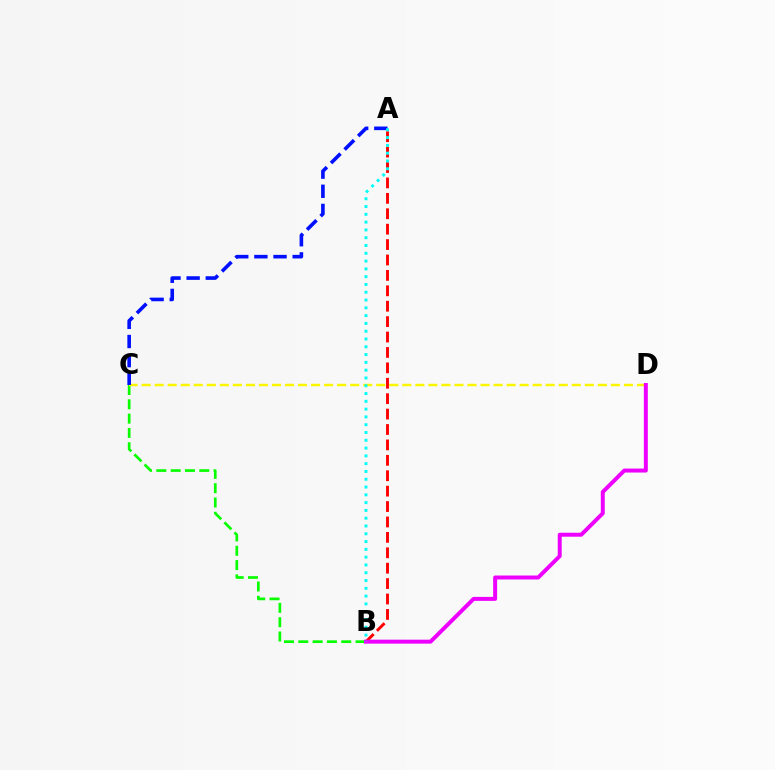{('B', 'C'): [{'color': '#08ff00', 'line_style': 'dashed', 'thickness': 1.94}], ('C', 'D'): [{'color': '#fcf500', 'line_style': 'dashed', 'thickness': 1.77}], ('A', 'C'): [{'color': '#0010ff', 'line_style': 'dashed', 'thickness': 2.6}], ('A', 'B'): [{'color': '#ff0000', 'line_style': 'dashed', 'thickness': 2.09}, {'color': '#00fff6', 'line_style': 'dotted', 'thickness': 2.12}], ('B', 'D'): [{'color': '#ee00ff', 'line_style': 'solid', 'thickness': 2.86}]}